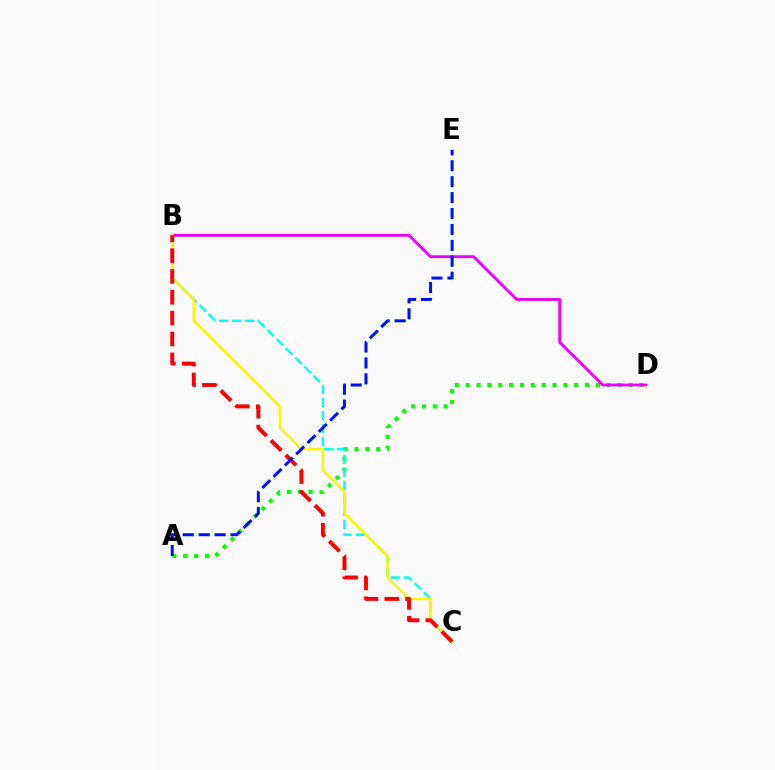{('A', 'D'): [{'color': '#08ff00', 'line_style': 'dotted', 'thickness': 2.95}], ('B', 'C'): [{'color': '#00fff6', 'line_style': 'dashed', 'thickness': 1.77}, {'color': '#fcf500', 'line_style': 'solid', 'thickness': 1.77}, {'color': '#ff0000', 'line_style': 'dashed', 'thickness': 2.83}], ('B', 'D'): [{'color': '#ee00ff', 'line_style': 'solid', 'thickness': 2.06}], ('A', 'E'): [{'color': '#0010ff', 'line_style': 'dashed', 'thickness': 2.16}]}